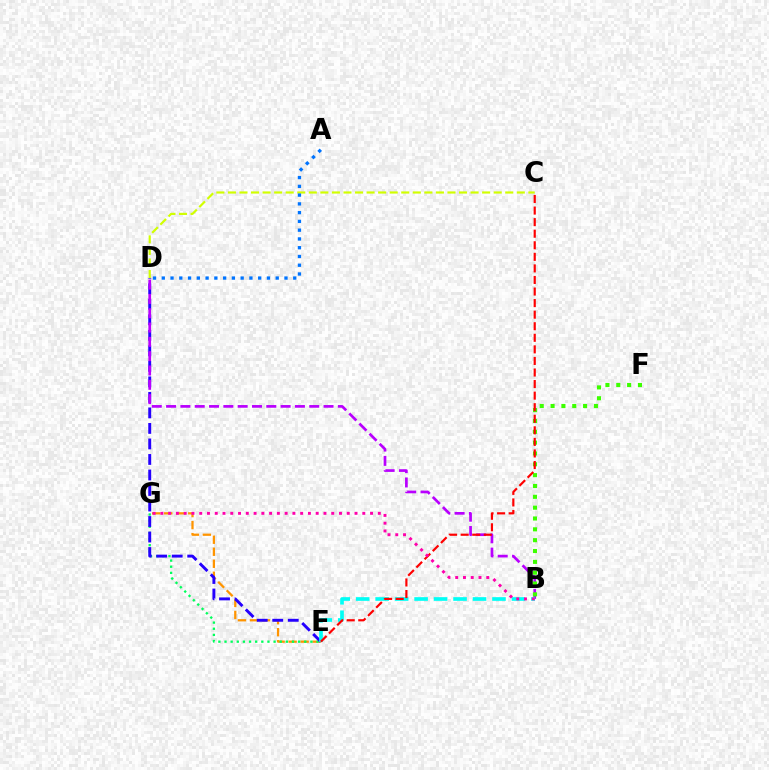{('E', 'G'): [{'color': '#ff9400', 'line_style': 'dashed', 'thickness': 1.63}, {'color': '#00ff5c', 'line_style': 'dotted', 'thickness': 1.67}], ('D', 'E'): [{'color': '#2500ff', 'line_style': 'dashed', 'thickness': 2.11}], ('C', 'D'): [{'color': '#d1ff00', 'line_style': 'dashed', 'thickness': 1.57}], ('B', 'D'): [{'color': '#b900ff', 'line_style': 'dashed', 'thickness': 1.94}], ('B', 'E'): [{'color': '#00fff6', 'line_style': 'dashed', 'thickness': 2.65}], ('B', 'F'): [{'color': '#3dff00', 'line_style': 'dotted', 'thickness': 2.94}], ('C', 'E'): [{'color': '#ff0000', 'line_style': 'dashed', 'thickness': 1.57}], ('A', 'D'): [{'color': '#0074ff', 'line_style': 'dotted', 'thickness': 2.38}], ('B', 'G'): [{'color': '#ff00ac', 'line_style': 'dotted', 'thickness': 2.11}]}